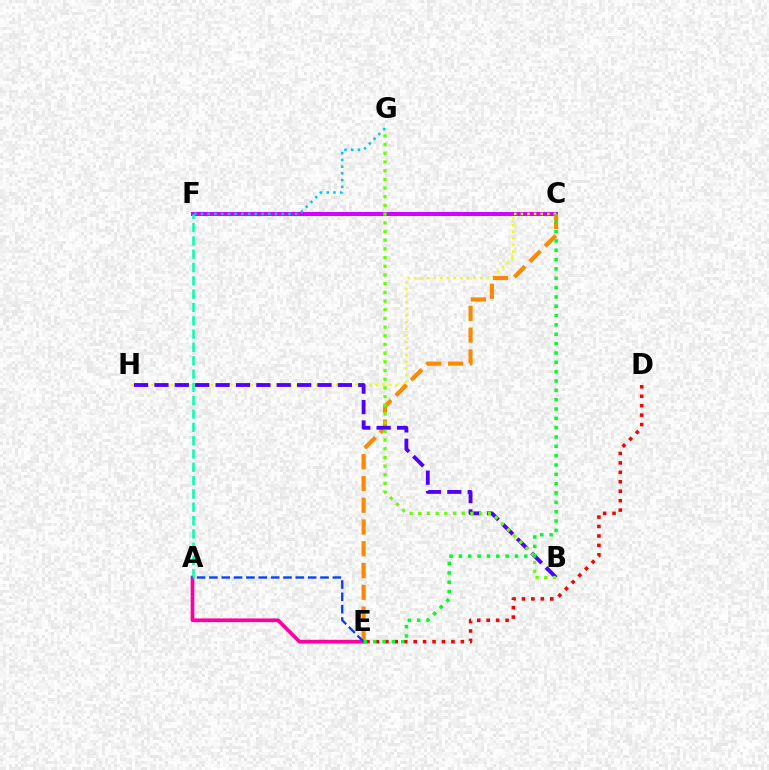{('C', 'F'): [{'color': '#d600ff', 'line_style': 'solid', 'thickness': 2.89}], ('C', 'H'): [{'color': '#eeff00', 'line_style': 'dotted', 'thickness': 1.79}], ('A', 'E'): [{'color': '#ff00a0', 'line_style': 'solid', 'thickness': 2.66}, {'color': '#003fff', 'line_style': 'dashed', 'thickness': 1.68}], ('D', 'E'): [{'color': '#ff0000', 'line_style': 'dotted', 'thickness': 2.57}], ('A', 'F'): [{'color': '#00ffaf', 'line_style': 'dashed', 'thickness': 1.81}], ('C', 'E'): [{'color': '#ff8800', 'line_style': 'dashed', 'thickness': 2.96}, {'color': '#00ff27', 'line_style': 'dotted', 'thickness': 2.54}], ('B', 'H'): [{'color': '#4f00ff', 'line_style': 'dashed', 'thickness': 2.77}], ('B', 'G'): [{'color': '#66ff00', 'line_style': 'dotted', 'thickness': 2.36}], ('F', 'G'): [{'color': '#00c7ff', 'line_style': 'dotted', 'thickness': 1.83}]}